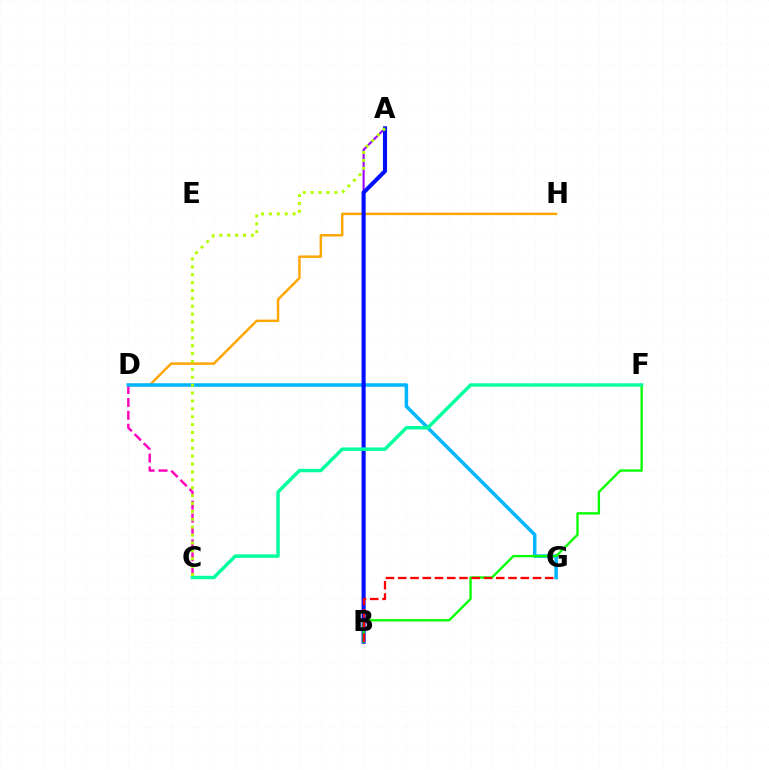{('A', 'B'): [{'color': '#9b00ff', 'line_style': 'solid', 'thickness': 1.5}, {'color': '#0010ff', 'line_style': 'solid', 'thickness': 2.94}], ('D', 'H'): [{'color': '#ffa500', 'line_style': 'solid', 'thickness': 1.77}], ('C', 'D'): [{'color': '#ff00bd', 'line_style': 'dashed', 'thickness': 1.75}], ('D', 'G'): [{'color': '#00b5ff', 'line_style': 'solid', 'thickness': 2.53}], ('B', 'F'): [{'color': '#08ff00', 'line_style': 'solid', 'thickness': 1.69}], ('C', 'F'): [{'color': '#00ff9d', 'line_style': 'solid', 'thickness': 2.48}], ('B', 'G'): [{'color': '#ff0000', 'line_style': 'dashed', 'thickness': 1.66}], ('A', 'C'): [{'color': '#b3ff00', 'line_style': 'dotted', 'thickness': 2.14}]}